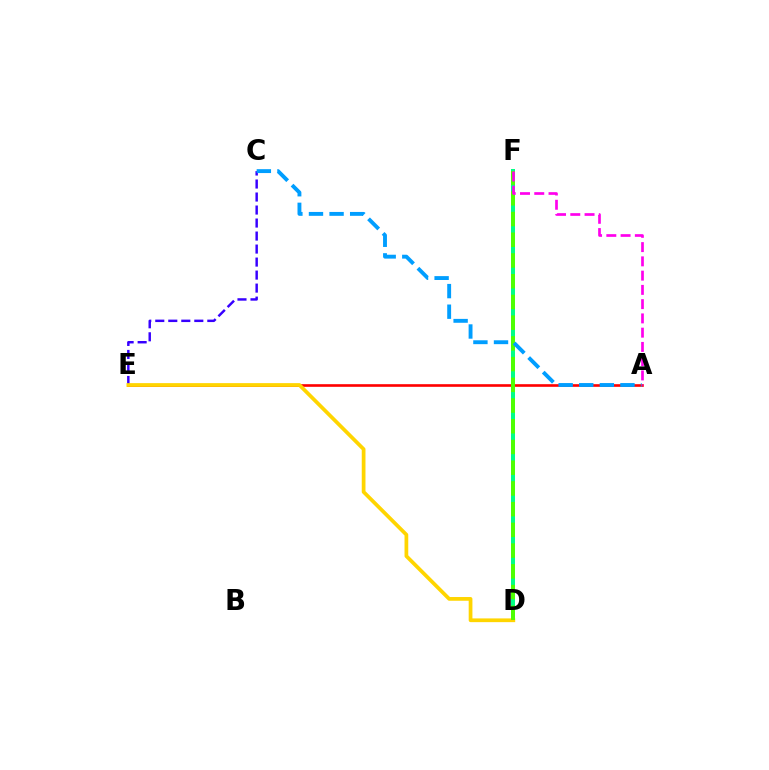{('D', 'F'): [{'color': '#00ff86', 'line_style': 'solid', 'thickness': 2.88}, {'color': '#4fff00', 'line_style': 'dashed', 'thickness': 2.82}], ('A', 'E'): [{'color': '#ff0000', 'line_style': 'solid', 'thickness': 1.89}], ('C', 'E'): [{'color': '#3700ff', 'line_style': 'dashed', 'thickness': 1.77}], ('D', 'E'): [{'color': '#ffd500', 'line_style': 'solid', 'thickness': 2.69}], ('A', 'C'): [{'color': '#009eff', 'line_style': 'dashed', 'thickness': 2.8}], ('A', 'F'): [{'color': '#ff00ed', 'line_style': 'dashed', 'thickness': 1.94}]}